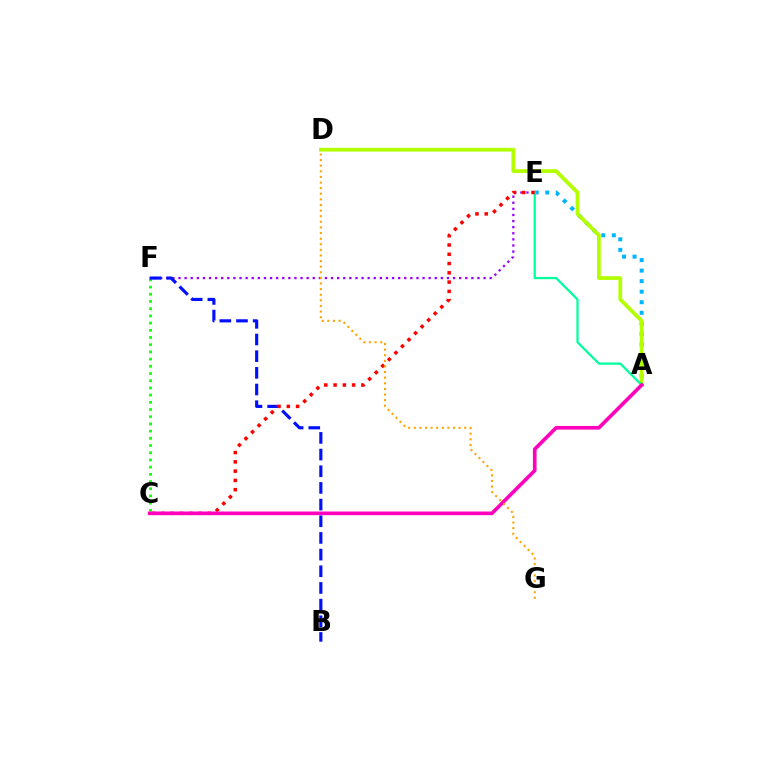{('A', 'E'): [{'color': '#00b5ff', 'line_style': 'dotted', 'thickness': 2.86}, {'color': '#00ff9d', 'line_style': 'solid', 'thickness': 1.62}], ('E', 'F'): [{'color': '#9b00ff', 'line_style': 'dotted', 'thickness': 1.66}], ('C', 'F'): [{'color': '#08ff00', 'line_style': 'dotted', 'thickness': 1.96}], ('B', 'F'): [{'color': '#0010ff', 'line_style': 'dashed', 'thickness': 2.26}], ('A', 'D'): [{'color': '#b3ff00', 'line_style': 'solid', 'thickness': 2.71}], ('C', 'E'): [{'color': '#ff0000', 'line_style': 'dotted', 'thickness': 2.52}], ('A', 'C'): [{'color': '#ff00bd', 'line_style': 'solid', 'thickness': 2.63}], ('D', 'G'): [{'color': '#ffa500', 'line_style': 'dotted', 'thickness': 1.52}]}